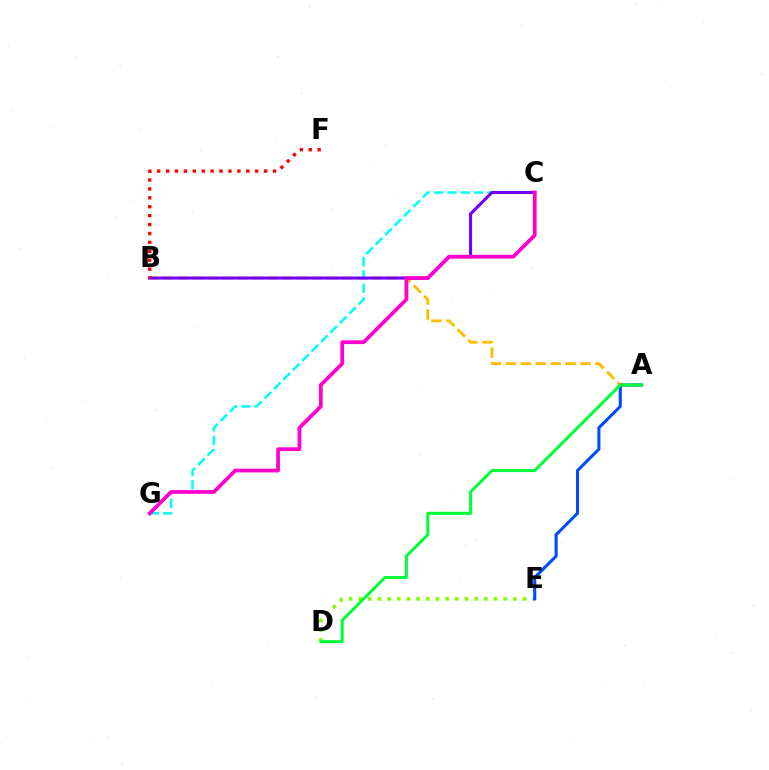{('D', 'E'): [{'color': '#84ff00', 'line_style': 'dotted', 'thickness': 2.63}], ('A', 'B'): [{'color': '#ffbd00', 'line_style': 'dashed', 'thickness': 2.03}], ('A', 'E'): [{'color': '#004bff', 'line_style': 'solid', 'thickness': 2.21}], ('C', 'G'): [{'color': '#00fff6', 'line_style': 'dashed', 'thickness': 1.81}, {'color': '#ff00cf', 'line_style': 'solid', 'thickness': 2.7}], ('B', 'C'): [{'color': '#7200ff', 'line_style': 'solid', 'thickness': 2.21}], ('B', 'F'): [{'color': '#ff0000', 'line_style': 'dotted', 'thickness': 2.42}], ('A', 'D'): [{'color': '#00ff39', 'line_style': 'solid', 'thickness': 2.17}]}